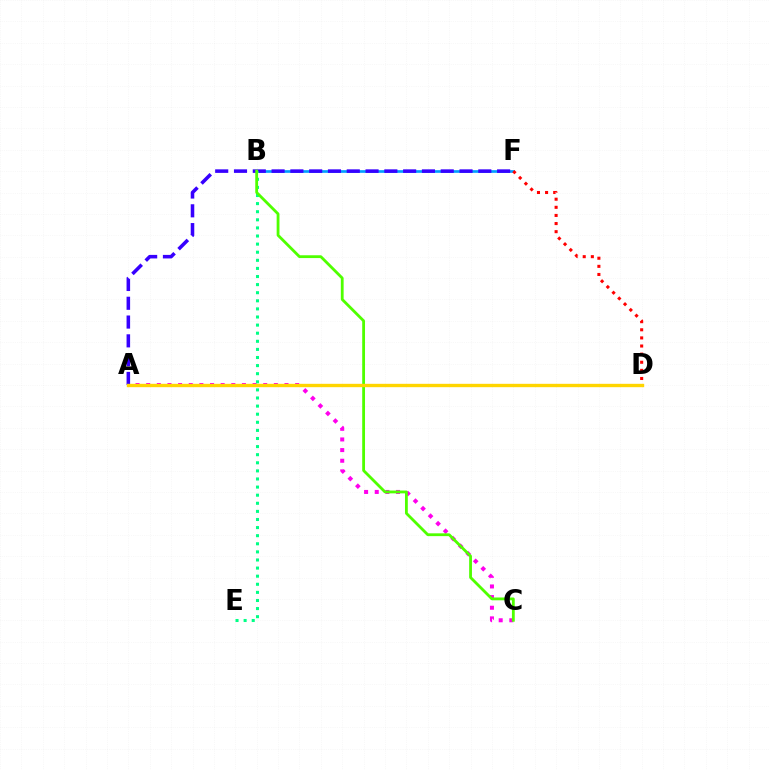{('A', 'C'): [{'color': '#ff00ed', 'line_style': 'dotted', 'thickness': 2.89}], ('B', 'F'): [{'color': '#009eff', 'line_style': 'solid', 'thickness': 1.92}], ('D', 'F'): [{'color': '#ff0000', 'line_style': 'dotted', 'thickness': 2.21}], ('A', 'F'): [{'color': '#3700ff', 'line_style': 'dashed', 'thickness': 2.55}], ('B', 'E'): [{'color': '#00ff86', 'line_style': 'dotted', 'thickness': 2.2}], ('B', 'C'): [{'color': '#4fff00', 'line_style': 'solid', 'thickness': 2.02}], ('A', 'D'): [{'color': '#ffd500', 'line_style': 'solid', 'thickness': 2.42}]}